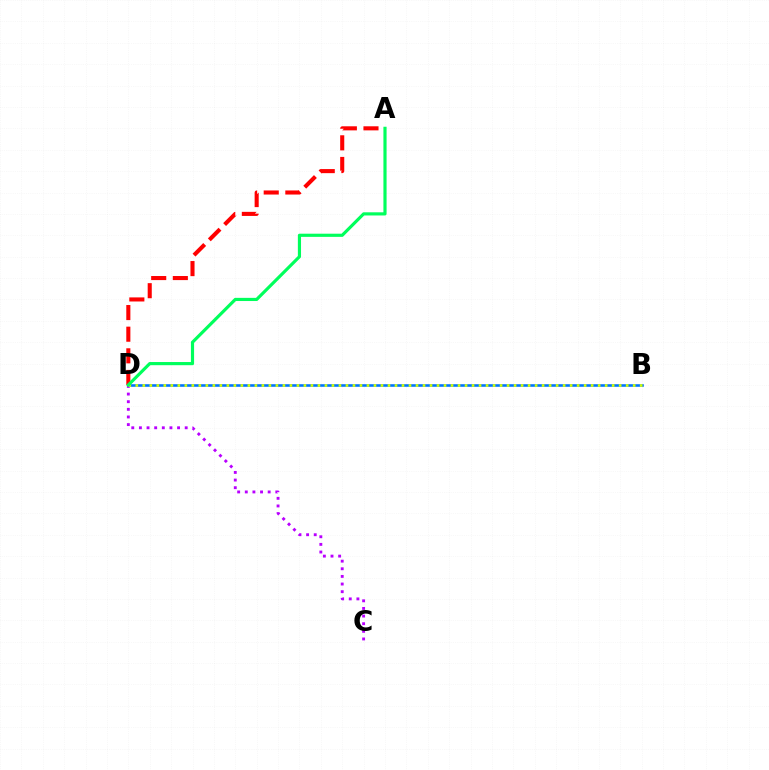{('B', 'D'): [{'color': '#0074ff', 'line_style': 'solid', 'thickness': 1.87}, {'color': '#d1ff00', 'line_style': 'dotted', 'thickness': 1.9}], ('A', 'D'): [{'color': '#ff0000', 'line_style': 'dashed', 'thickness': 2.94}, {'color': '#00ff5c', 'line_style': 'solid', 'thickness': 2.28}], ('C', 'D'): [{'color': '#b900ff', 'line_style': 'dotted', 'thickness': 2.07}]}